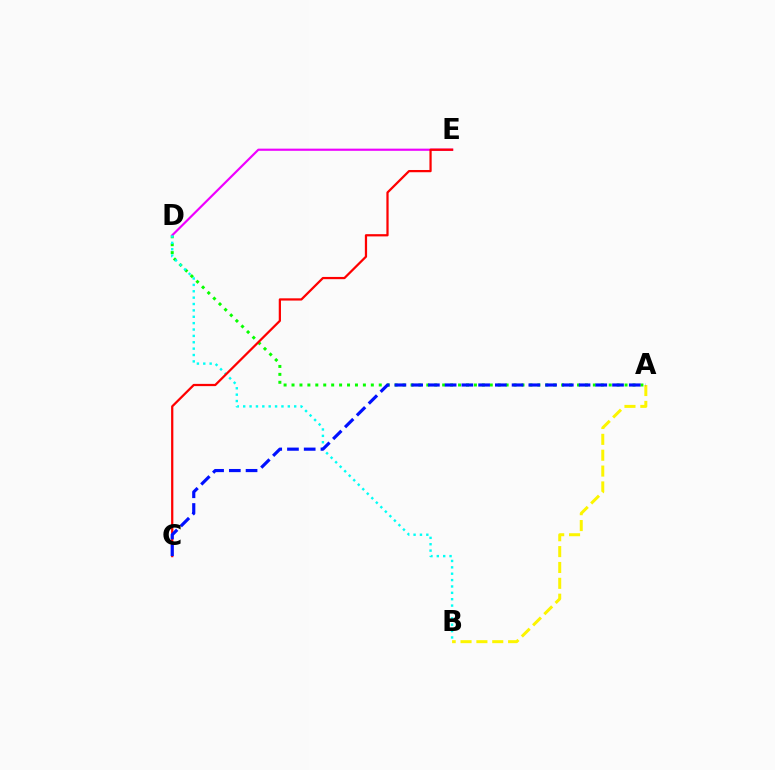{('A', 'D'): [{'color': '#08ff00', 'line_style': 'dotted', 'thickness': 2.15}], ('D', 'E'): [{'color': '#ee00ff', 'line_style': 'solid', 'thickness': 1.56}], ('A', 'B'): [{'color': '#fcf500', 'line_style': 'dashed', 'thickness': 2.15}], ('B', 'D'): [{'color': '#00fff6', 'line_style': 'dotted', 'thickness': 1.73}], ('C', 'E'): [{'color': '#ff0000', 'line_style': 'solid', 'thickness': 1.61}], ('A', 'C'): [{'color': '#0010ff', 'line_style': 'dashed', 'thickness': 2.27}]}